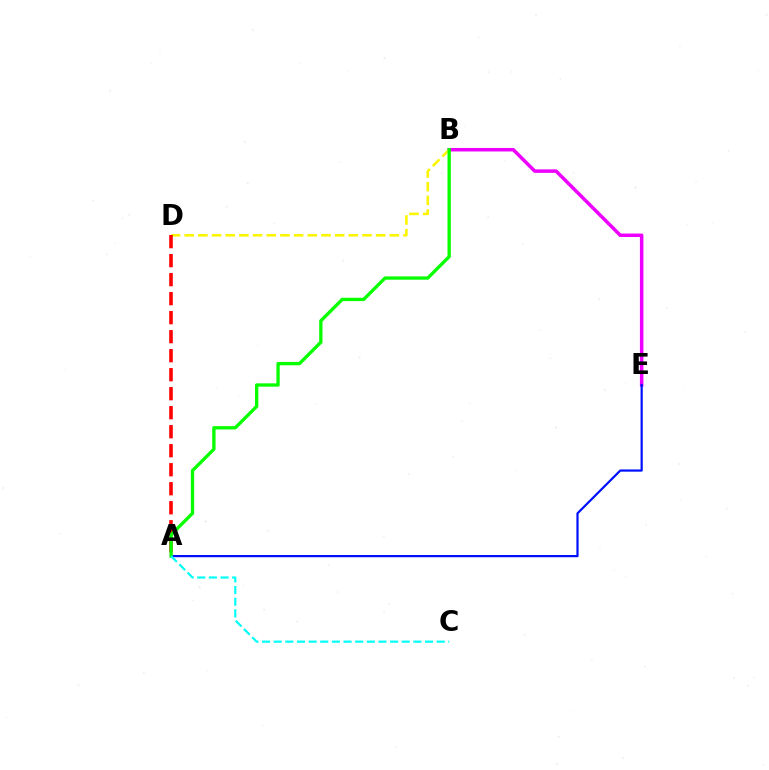{('B', 'E'): [{'color': '#ee00ff', 'line_style': 'solid', 'thickness': 2.52}], ('B', 'D'): [{'color': '#fcf500', 'line_style': 'dashed', 'thickness': 1.86}], ('A', 'E'): [{'color': '#0010ff', 'line_style': 'solid', 'thickness': 1.6}], ('A', 'D'): [{'color': '#ff0000', 'line_style': 'dashed', 'thickness': 2.58}], ('A', 'B'): [{'color': '#08ff00', 'line_style': 'solid', 'thickness': 2.39}], ('A', 'C'): [{'color': '#00fff6', 'line_style': 'dashed', 'thickness': 1.58}]}